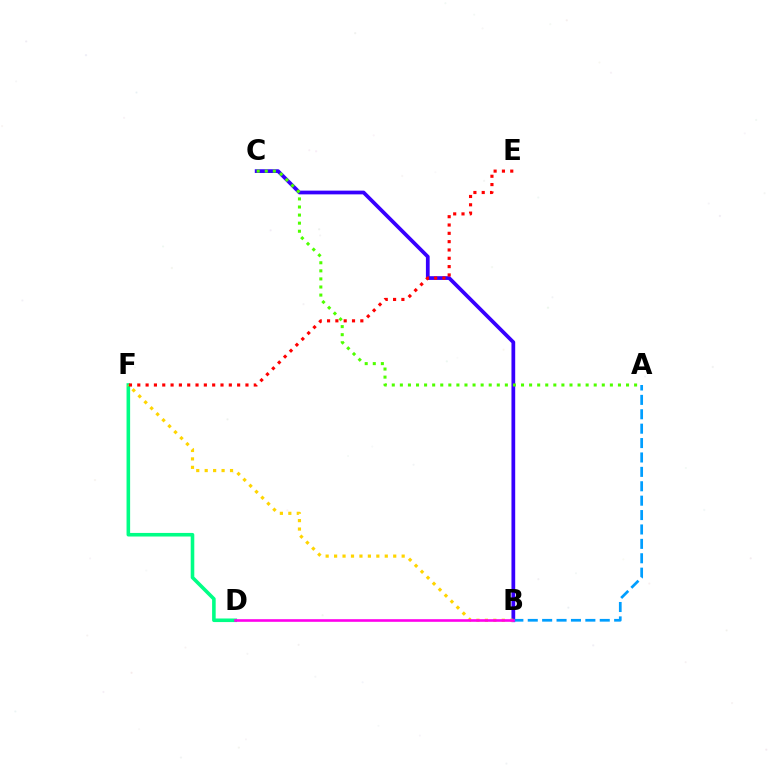{('B', 'C'): [{'color': '#3700ff', 'line_style': 'solid', 'thickness': 2.69}], ('D', 'F'): [{'color': '#00ff86', 'line_style': 'solid', 'thickness': 2.58}], ('B', 'F'): [{'color': '#ffd500', 'line_style': 'dotted', 'thickness': 2.29}], ('A', 'B'): [{'color': '#009eff', 'line_style': 'dashed', 'thickness': 1.96}], ('B', 'D'): [{'color': '#ff00ed', 'line_style': 'solid', 'thickness': 1.89}], ('E', 'F'): [{'color': '#ff0000', 'line_style': 'dotted', 'thickness': 2.26}], ('A', 'C'): [{'color': '#4fff00', 'line_style': 'dotted', 'thickness': 2.19}]}